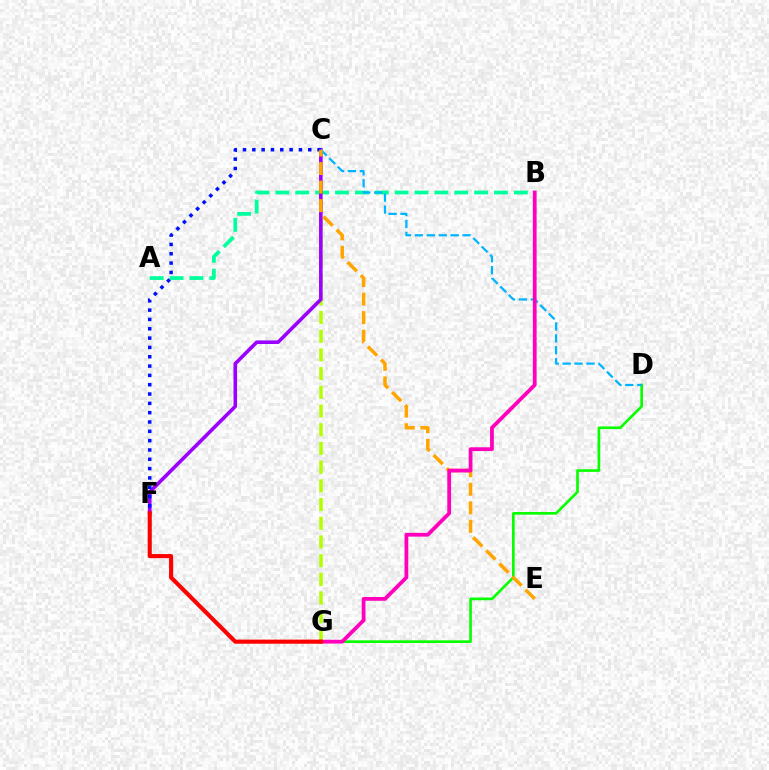{('C', 'G'): [{'color': '#b3ff00', 'line_style': 'dashed', 'thickness': 2.54}], ('A', 'B'): [{'color': '#00ff9d', 'line_style': 'dashed', 'thickness': 2.7}], ('D', 'G'): [{'color': '#08ff00', 'line_style': 'solid', 'thickness': 1.92}], ('C', 'F'): [{'color': '#9b00ff', 'line_style': 'solid', 'thickness': 2.58}, {'color': '#0010ff', 'line_style': 'dotted', 'thickness': 2.53}], ('C', 'D'): [{'color': '#00b5ff', 'line_style': 'dashed', 'thickness': 1.62}], ('C', 'E'): [{'color': '#ffa500', 'line_style': 'dashed', 'thickness': 2.52}], ('B', 'G'): [{'color': '#ff00bd', 'line_style': 'solid', 'thickness': 2.72}], ('F', 'G'): [{'color': '#ff0000', 'line_style': 'solid', 'thickness': 2.96}]}